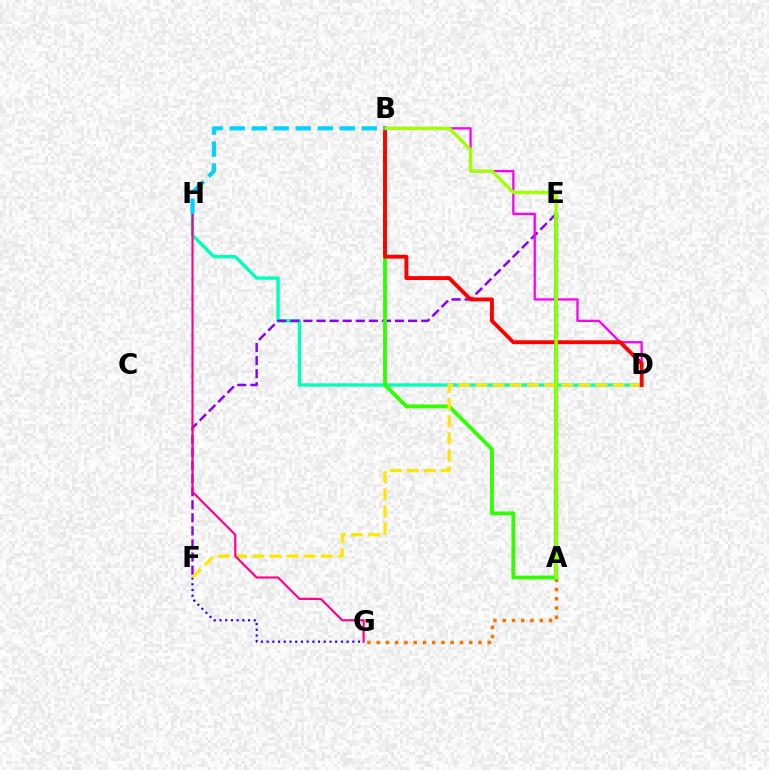{('A', 'E'): [{'color': '#005dff', 'line_style': 'dotted', 'thickness': 2.46}, {'color': '#00ff45', 'line_style': 'solid', 'thickness': 2.95}], ('D', 'H'): [{'color': '#00ffbb', 'line_style': 'solid', 'thickness': 2.42}], ('E', 'F'): [{'color': '#8a00ff', 'line_style': 'dashed', 'thickness': 1.78}], ('A', 'B'): [{'color': '#31ff00', 'line_style': 'solid', 'thickness': 2.75}, {'color': '#a2ff00', 'line_style': 'solid', 'thickness': 2.42}], ('F', 'G'): [{'color': '#1900ff', 'line_style': 'dotted', 'thickness': 1.55}], ('B', 'D'): [{'color': '#fa00f9', 'line_style': 'solid', 'thickness': 1.65}, {'color': '#ff0000', 'line_style': 'solid', 'thickness': 2.79}], ('A', 'G'): [{'color': '#ff7000', 'line_style': 'dotted', 'thickness': 2.51}], ('D', 'F'): [{'color': '#ffe600', 'line_style': 'dashed', 'thickness': 2.33}], ('G', 'H'): [{'color': '#ff0088', 'line_style': 'solid', 'thickness': 1.54}], ('B', 'H'): [{'color': '#00d3ff', 'line_style': 'dashed', 'thickness': 2.99}]}